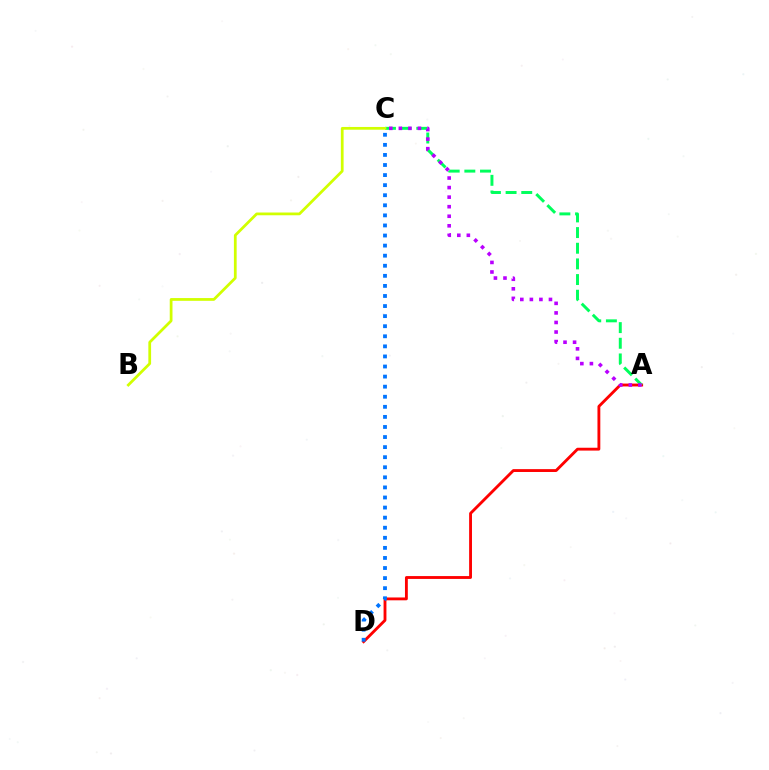{('A', 'D'): [{'color': '#ff0000', 'line_style': 'solid', 'thickness': 2.05}], ('A', 'C'): [{'color': '#00ff5c', 'line_style': 'dashed', 'thickness': 2.13}, {'color': '#b900ff', 'line_style': 'dotted', 'thickness': 2.6}], ('C', 'D'): [{'color': '#0074ff', 'line_style': 'dotted', 'thickness': 2.74}], ('B', 'C'): [{'color': '#d1ff00', 'line_style': 'solid', 'thickness': 1.98}]}